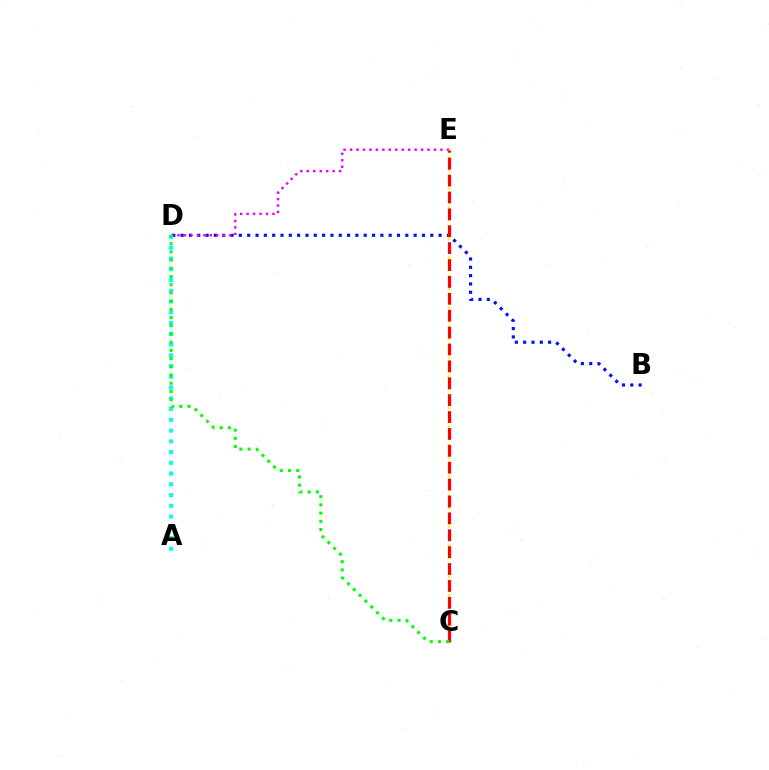{('B', 'D'): [{'color': '#0010ff', 'line_style': 'dotted', 'thickness': 2.26}], ('D', 'E'): [{'color': '#ee00ff', 'line_style': 'dotted', 'thickness': 1.76}], ('A', 'D'): [{'color': '#00fff6', 'line_style': 'dotted', 'thickness': 2.92}], ('C', 'E'): [{'color': '#fcf500', 'line_style': 'dotted', 'thickness': 1.7}, {'color': '#ff0000', 'line_style': 'dashed', 'thickness': 2.29}], ('C', 'D'): [{'color': '#08ff00', 'line_style': 'dotted', 'thickness': 2.23}]}